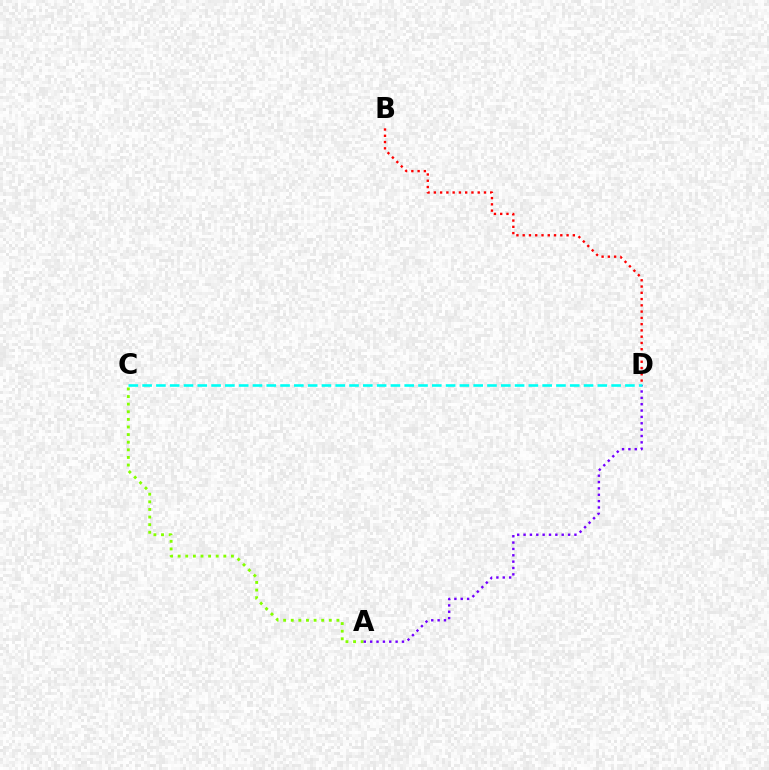{('A', 'C'): [{'color': '#84ff00', 'line_style': 'dotted', 'thickness': 2.07}], ('A', 'D'): [{'color': '#7200ff', 'line_style': 'dotted', 'thickness': 1.73}], ('C', 'D'): [{'color': '#00fff6', 'line_style': 'dashed', 'thickness': 1.87}], ('B', 'D'): [{'color': '#ff0000', 'line_style': 'dotted', 'thickness': 1.7}]}